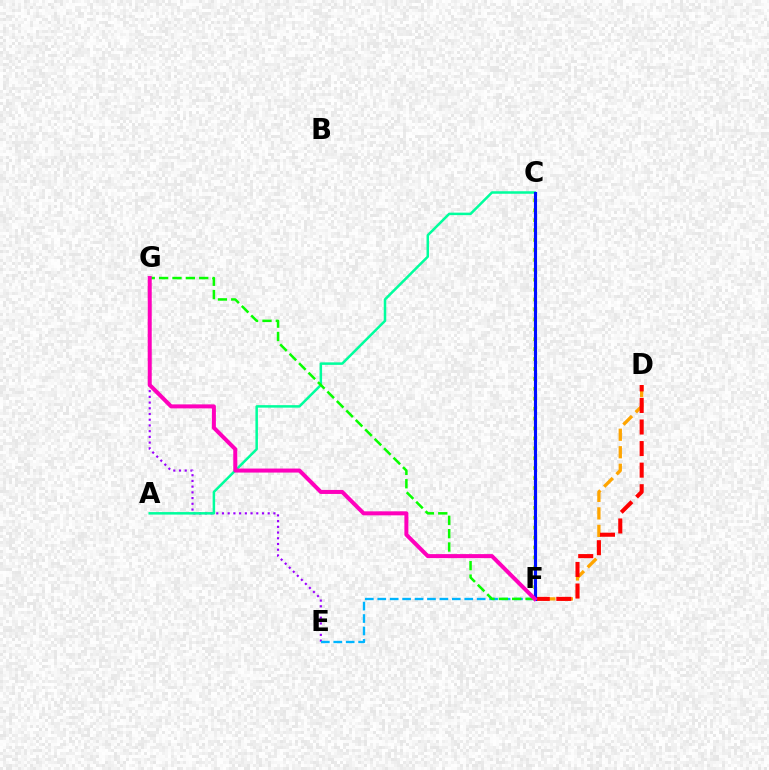{('D', 'F'): [{'color': '#ffa500', 'line_style': 'dashed', 'thickness': 2.38}, {'color': '#ff0000', 'line_style': 'dashed', 'thickness': 2.93}], ('E', 'G'): [{'color': '#9b00ff', 'line_style': 'dotted', 'thickness': 1.55}], ('E', 'F'): [{'color': '#00b5ff', 'line_style': 'dashed', 'thickness': 1.69}], ('A', 'C'): [{'color': '#00ff9d', 'line_style': 'solid', 'thickness': 1.8}], ('C', 'F'): [{'color': '#b3ff00', 'line_style': 'dotted', 'thickness': 2.7}, {'color': '#0010ff', 'line_style': 'solid', 'thickness': 2.24}], ('F', 'G'): [{'color': '#08ff00', 'line_style': 'dashed', 'thickness': 1.81}, {'color': '#ff00bd', 'line_style': 'solid', 'thickness': 2.89}]}